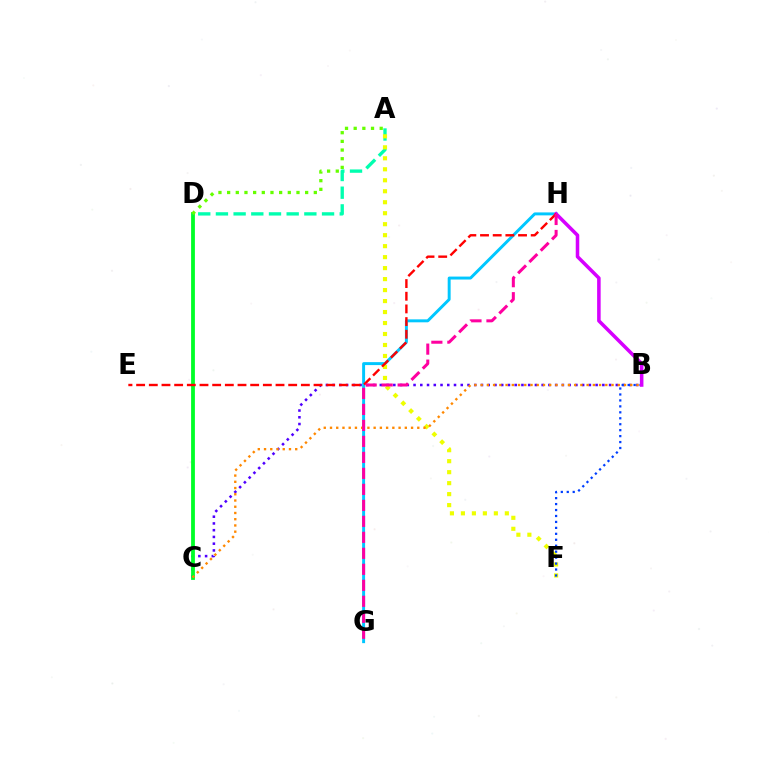{('B', 'C'): [{'color': '#4f00ff', 'line_style': 'dotted', 'thickness': 1.83}, {'color': '#ff8800', 'line_style': 'dotted', 'thickness': 1.69}], ('G', 'H'): [{'color': '#00c7ff', 'line_style': 'solid', 'thickness': 2.12}, {'color': '#ff00a0', 'line_style': 'dashed', 'thickness': 2.17}], ('C', 'D'): [{'color': '#00ff27', 'line_style': 'solid', 'thickness': 2.73}], ('A', 'D'): [{'color': '#00ffaf', 'line_style': 'dashed', 'thickness': 2.4}, {'color': '#66ff00', 'line_style': 'dotted', 'thickness': 2.36}], ('A', 'F'): [{'color': '#eeff00', 'line_style': 'dotted', 'thickness': 2.98}], ('B', 'F'): [{'color': '#003fff', 'line_style': 'dotted', 'thickness': 1.62}], ('B', 'H'): [{'color': '#d600ff', 'line_style': 'solid', 'thickness': 2.54}], ('E', 'H'): [{'color': '#ff0000', 'line_style': 'dashed', 'thickness': 1.72}]}